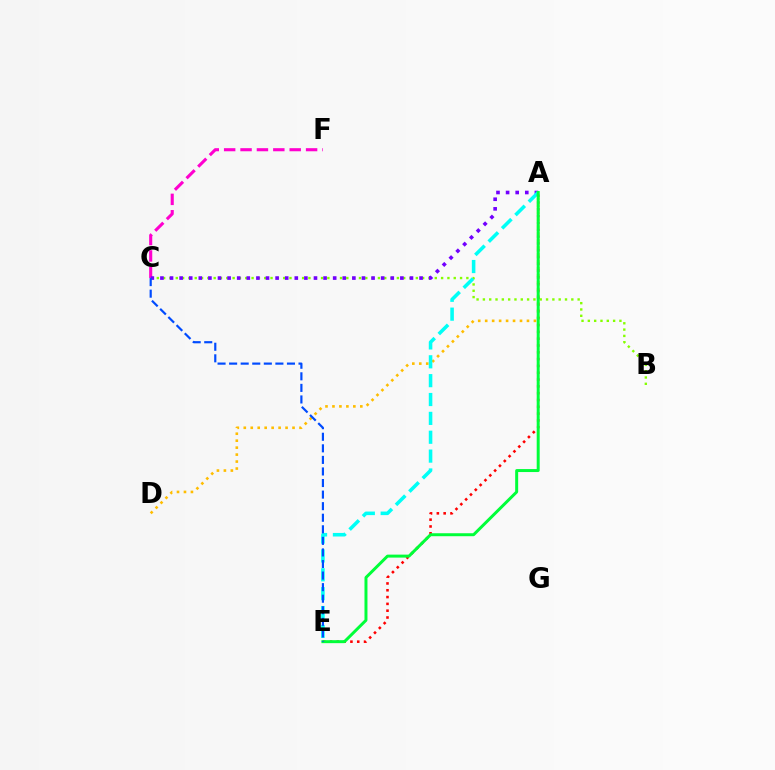{('A', 'D'): [{'color': '#ffbd00', 'line_style': 'dotted', 'thickness': 1.89}], ('B', 'C'): [{'color': '#84ff00', 'line_style': 'dotted', 'thickness': 1.72}], ('C', 'F'): [{'color': '#ff00cf', 'line_style': 'dashed', 'thickness': 2.23}], ('A', 'C'): [{'color': '#7200ff', 'line_style': 'dotted', 'thickness': 2.61}], ('A', 'E'): [{'color': '#00fff6', 'line_style': 'dashed', 'thickness': 2.56}, {'color': '#ff0000', 'line_style': 'dotted', 'thickness': 1.85}, {'color': '#00ff39', 'line_style': 'solid', 'thickness': 2.14}], ('C', 'E'): [{'color': '#004bff', 'line_style': 'dashed', 'thickness': 1.57}]}